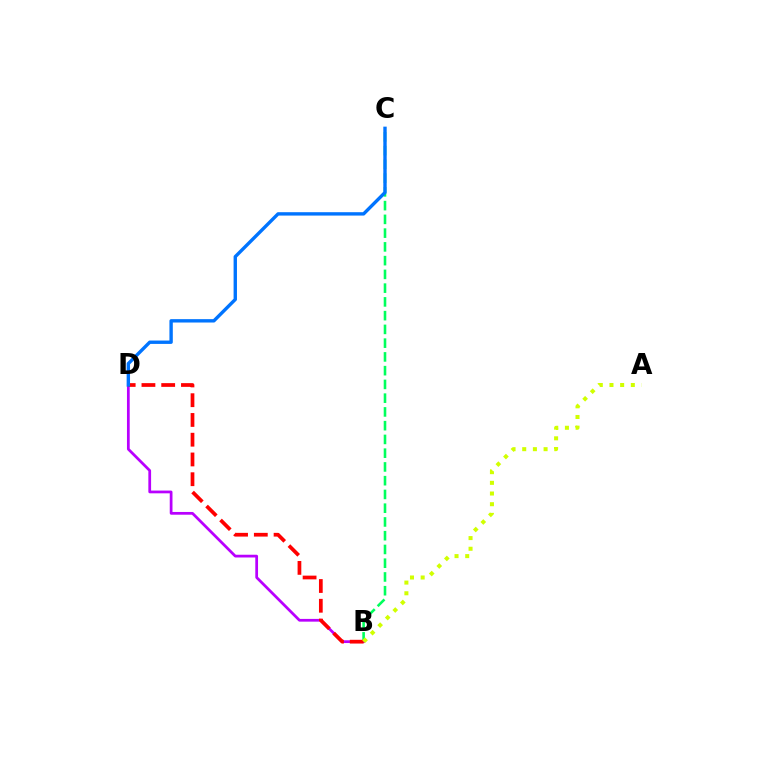{('B', 'C'): [{'color': '#00ff5c', 'line_style': 'dashed', 'thickness': 1.87}], ('B', 'D'): [{'color': '#b900ff', 'line_style': 'solid', 'thickness': 1.98}, {'color': '#ff0000', 'line_style': 'dashed', 'thickness': 2.68}], ('C', 'D'): [{'color': '#0074ff', 'line_style': 'solid', 'thickness': 2.43}], ('A', 'B'): [{'color': '#d1ff00', 'line_style': 'dotted', 'thickness': 2.9}]}